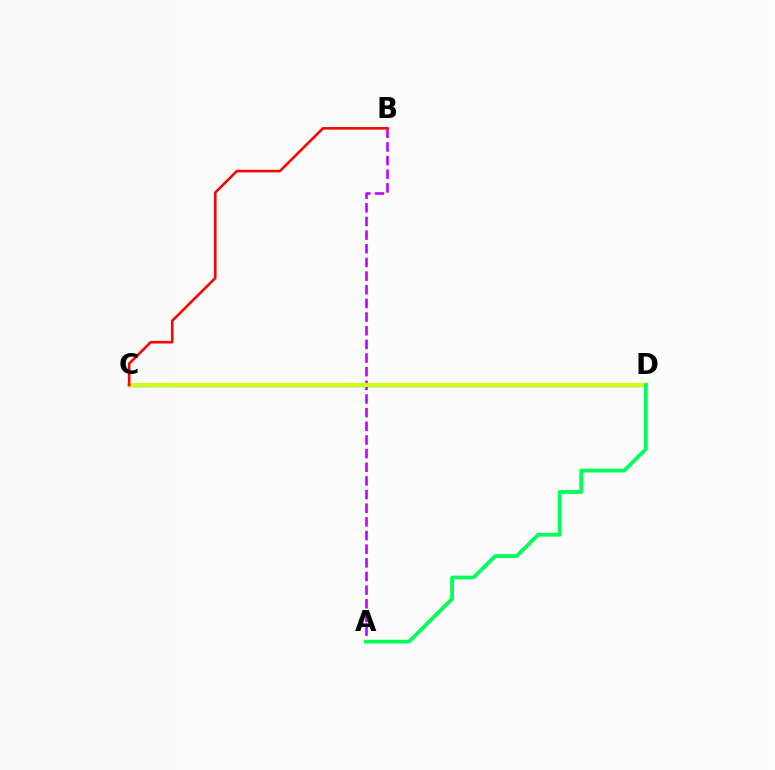{('C', 'D'): [{'color': '#0074ff', 'line_style': 'solid', 'thickness': 2.36}, {'color': '#d1ff00', 'line_style': 'solid', 'thickness': 2.83}], ('A', 'B'): [{'color': '#b900ff', 'line_style': 'dashed', 'thickness': 1.85}], ('B', 'C'): [{'color': '#ff0000', 'line_style': 'solid', 'thickness': 1.86}], ('A', 'D'): [{'color': '#00ff5c', 'line_style': 'solid', 'thickness': 2.73}]}